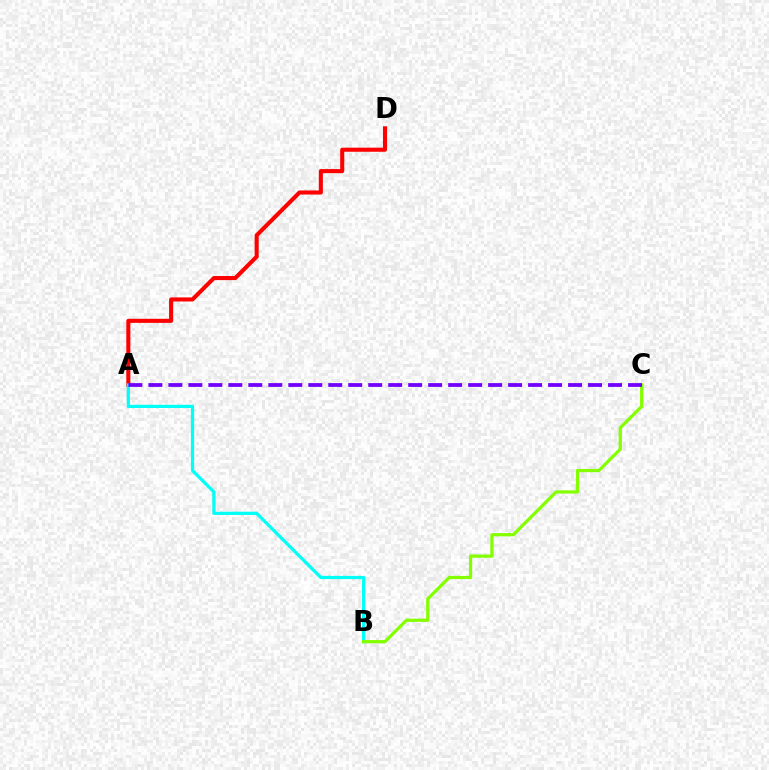{('A', 'D'): [{'color': '#ff0000', 'line_style': 'solid', 'thickness': 2.93}], ('A', 'B'): [{'color': '#00fff6', 'line_style': 'solid', 'thickness': 2.32}], ('B', 'C'): [{'color': '#84ff00', 'line_style': 'solid', 'thickness': 2.32}], ('A', 'C'): [{'color': '#7200ff', 'line_style': 'dashed', 'thickness': 2.71}]}